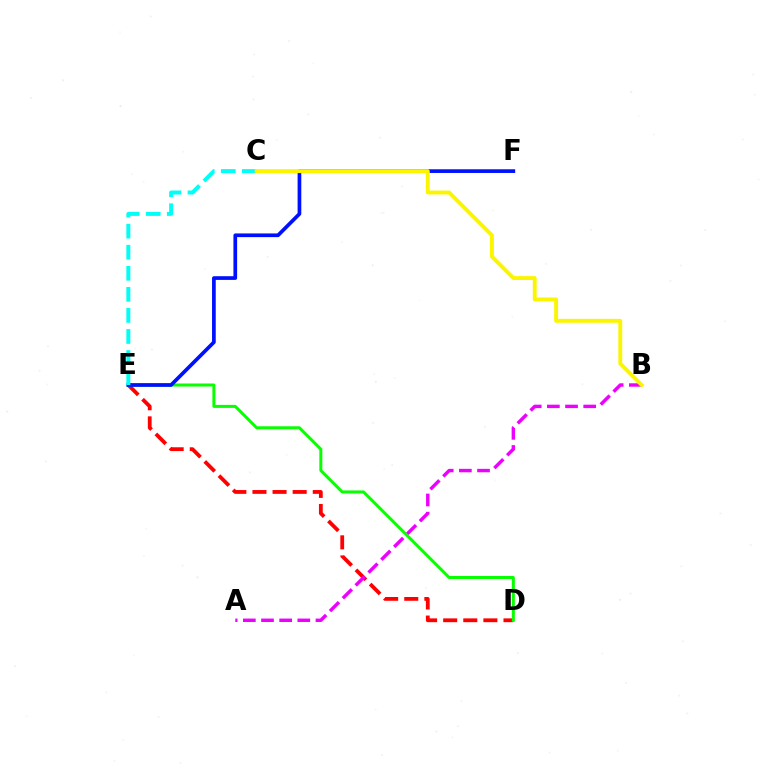{('D', 'E'): [{'color': '#ff0000', 'line_style': 'dashed', 'thickness': 2.73}, {'color': '#08ff00', 'line_style': 'solid', 'thickness': 2.16}], ('A', 'B'): [{'color': '#ee00ff', 'line_style': 'dashed', 'thickness': 2.47}], ('E', 'F'): [{'color': '#0010ff', 'line_style': 'solid', 'thickness': 2.66}], ('C', 'E'): [{'color': '#00fff6', 'line_style': 'dashed', 'thickness': 2.86}], ('B', 'C'): [{'color': '#fcf500', 'line_style': 'solid', 'thickness': 2.81}]}